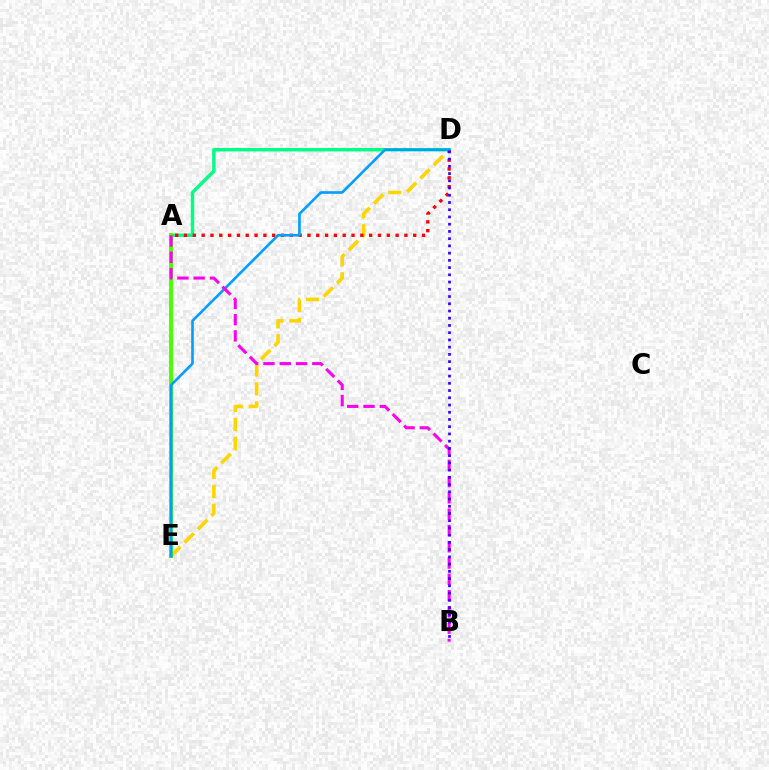{('D', 'E'): [{'color': '#ffd500', 'line_style': 'dashed', 'thickness': 2.58}, {'color': '#009eff', 'line_style': 'solid', 'thickness': 1.89}], ('A', 'D'): [{'color': '#00ff86', 'line_style': 'solid', 'thickness': 2.47}, {'color': '#ff0000', 'line_style': 'dotted', 'thickness': 2.4}], ('A', 'E'): [{'color': '#4fff00', 'line_style': 'solid', 'thickness': 2.86}], ('A', 'B'): [{'color': '#ff00ed', 'line_style': 'dashed', 'thickness': 2.21}], ('B', 'D'): [{'color': '#3700ff', 'line_style': 'dotted', 'thickness': 1.97}]}